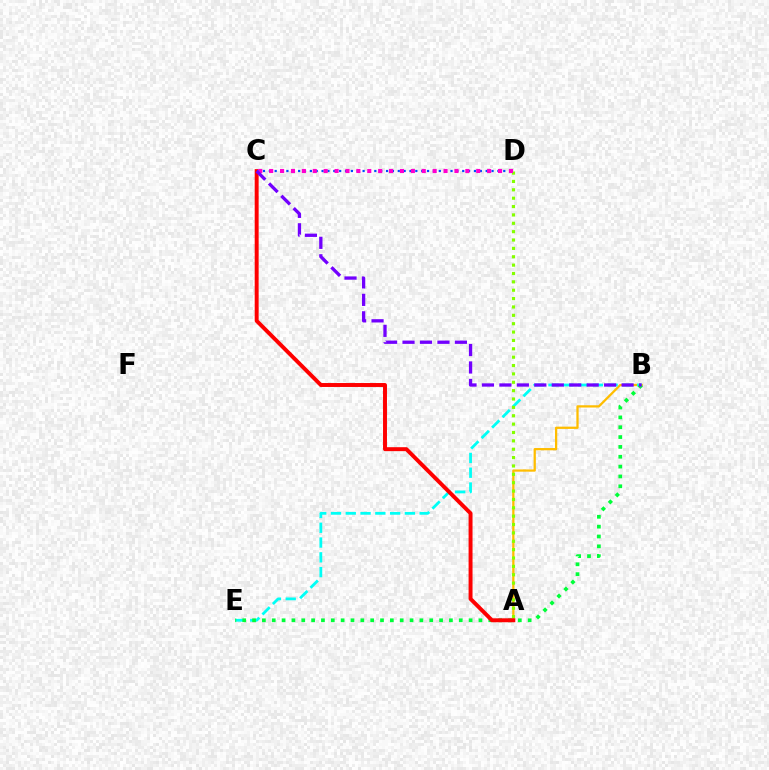{('A', 'B'): [{'color': '#ffbd00', 'line_style': 'solid', 'thickness': 1.63}], ('B', 'E'): [{'color': '#00fff6', 'line_style': 'dashed', 'thickness': 2.01}, {'color': '#00ff39', 'line_style': 'dotted', 'thickness': 2.67}], ('A', 'D'): [{'color': '#84ff00', 'line_style': 'dotted', 'thickness': 2.27}], ('A', 'C'): [{'color': '#ff0000', 'line_style': 'solid', 'thickness': 2.84}], ('C', 'D'): [{'color': '#004bff', 'line_style': 'dotted', 'thickness': 1.59}, {'color': '#ff00cf', 'line_style': 'dotted', 'thickness': 2.96}], ('B', 'C'): [{'color': '#7200ff', 'line_style': 'dashed', 'thickness': 2.37}]}